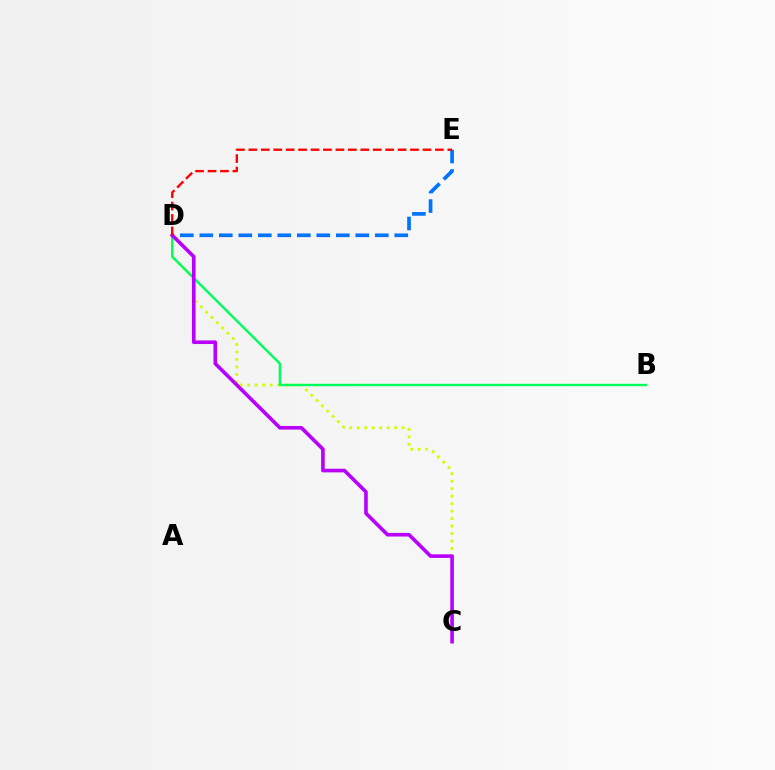{('C', 'D'): [{'color': '#d1ff00', 'line_style': 'dotted', 'thickness': 2.03}, {'color': '#b900ff', 'line_style': 'solid', 'thickness': 2.6}], ('B', 'D'): [{'color': '#00ff5c', 'line_style': 'solid', 'thickness': 1.73}], ('D', 'E'): [{'color': '#0074ff', 'line_style': 'dashed', 'thickness': 2.65}, {'color': '#ff0000', 'line_style': 'dashed', 'thickness': 1.69}]}